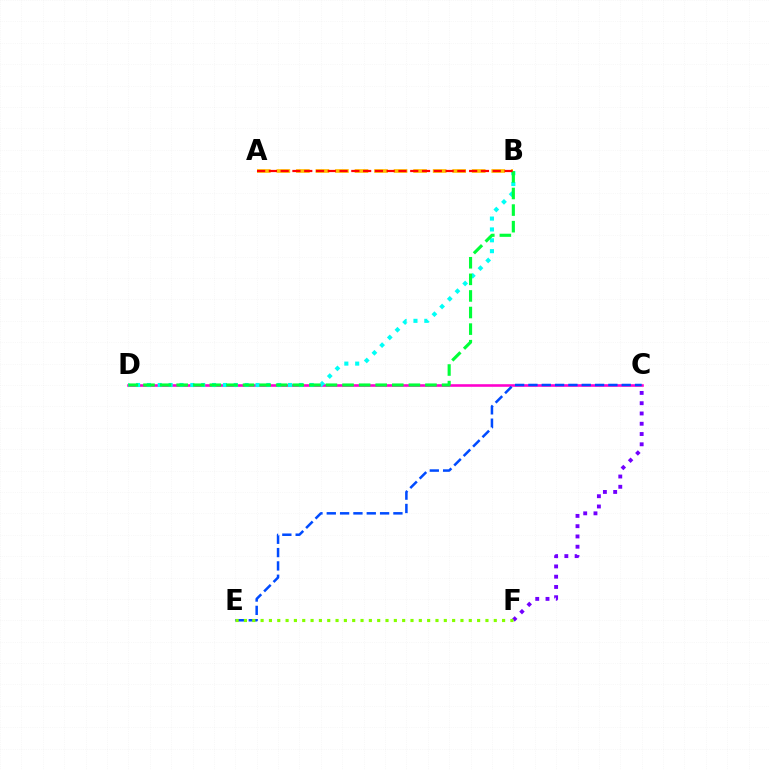{('C', 'D'): [{'color': '#ff00cf', 'line_style': 'solid', 'thickness': 1.87}], ('C', 'E'): [{'color': '#004bff', 'line_style': 'dashed', 'thickness': 1.81}], ('A', 'B'): [{'color': '#ffbd00', 'line_style': 'dashed', 'thickness': 2.65}, {'color': '#ff0000', 'line_style': 'dashed', 'thickness': 1.6}], ('B', 'D'): [{'color': '#00fff6', 'line_style': 'dotted', 'thickness': 2.95}, {'color': '#00ff39', 'line_style': 'dashed', 'thickness': 2.25}], ('C', 'F'): [{'color': '#7200ff', 'line_style': 'dotted', 'thickness': 2.79}], ('E', 'F'): [{'color': '#84ff00', 'line_style': 'dotted', 'thickness': 2.26}]}